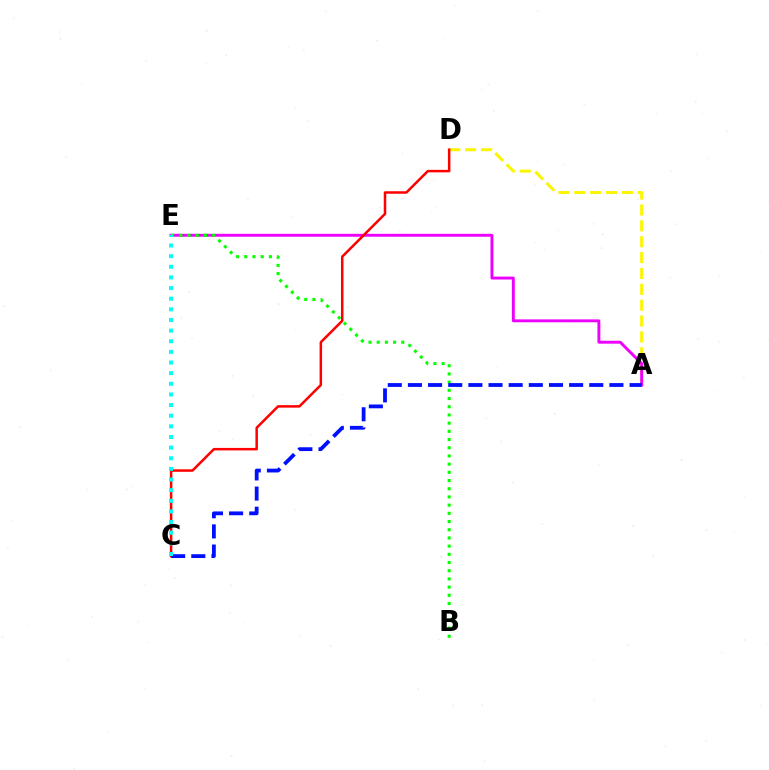{('A', 'D'): [{'color': '#fcf500', 'line_style': 'dashed', 'thickness': 2.16}], ('A', 'E'): [{'color': '#ee00ff', 'line_style': 'solid', 'thickness': 2.1}], ('B', 'E'): [{'color': '#08ff00', 'line_style': 'dotted', 'thickness': 2.23}], ('C', 'D'): [{'color': '#ff0000', 'line_style': 'solid', 'thickness': 1.8}], ('A', 'C'): [{'color': '#0010ff', 'line_style': 'dashed', 'thickness': 2.74}], ('C', 'E'): [{'color': '#00fff6', 'line_style': 'dotted', 'thickness': 2.89}]}